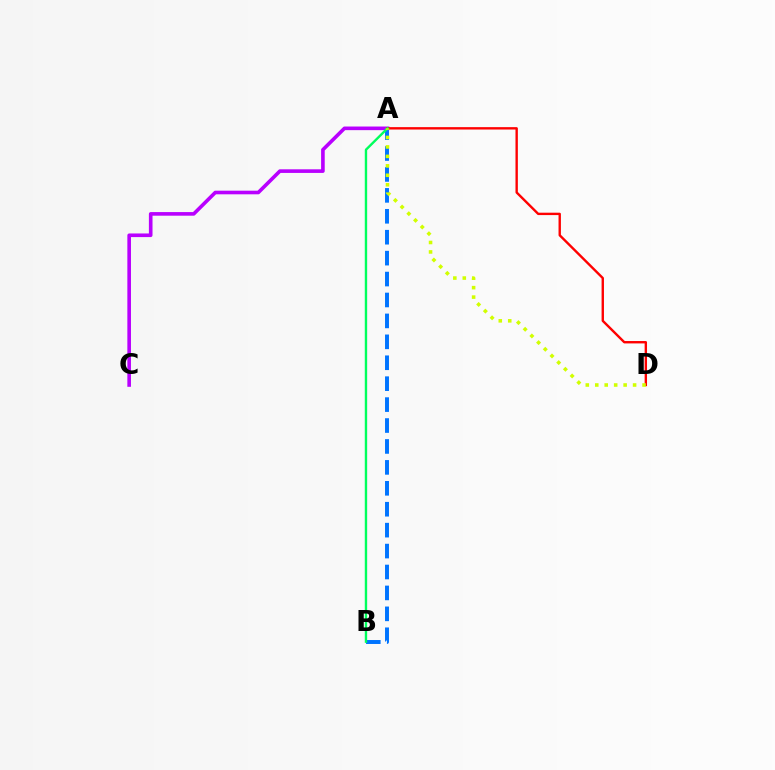{('A', 'B'): [{'color': '#0074ff', 'line_style': 'dashed', 'thickness': 2.84}, {'color': '#00ff5c', 'line_style': 'solid', 'thickness': 1.71}], ('A', 'C'): [{'color': '#b900ff', 'line_style': 'solid', 'thickness': 2.61}], ('A', 'D'): [{'color': '#ff0000', 'line_style': 'solid', 'thickness': 1.72}, {'color': '#d1ff00', 'line_style': 'dotted', 'thickness': 2.57}]}